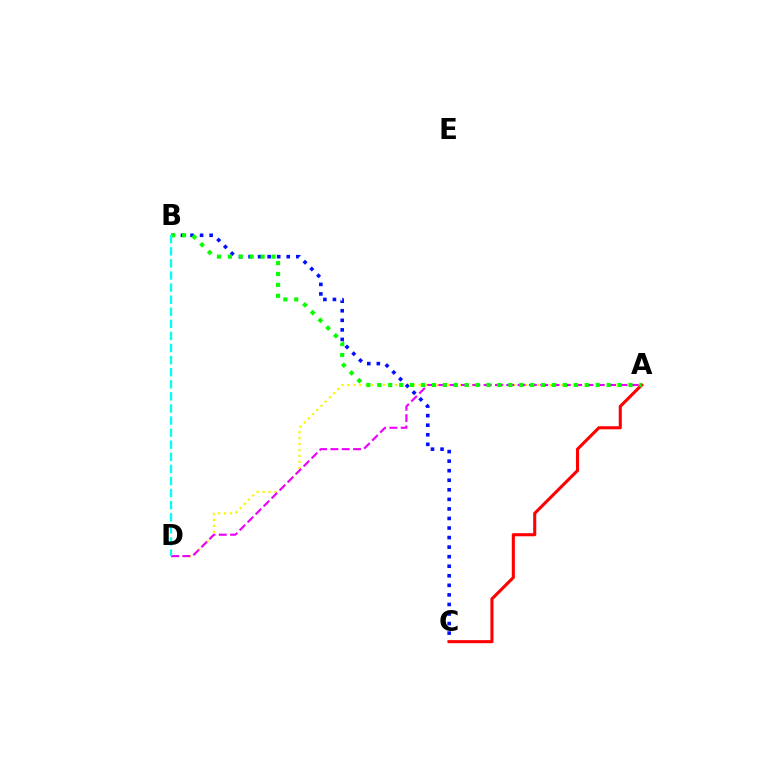{('A', 'D'): [{'color': '#fcf500', 'line_style': 'dotted', 'thickness': 1.61}, {'color': '#ee00ff', 'line_style': 'dashed', 'thickness': 1.54}], ('B', 'C'): [{'color': '#0010ff', 'line_style': 'dotted', 'thickness': 2.6}], ('A', 'C'): [{'color': '#ff0000', 'line_style': 'solid', 'thickness': 2.22}], ('A', 'B'): [{'color': '#08ff00', 'line_style': 'dotted', 'thickness': 2.97}], ('B', 'D'): [{'color': '#00fff6', 'line_style': 'dashed', 'thickness': 1.64}]}